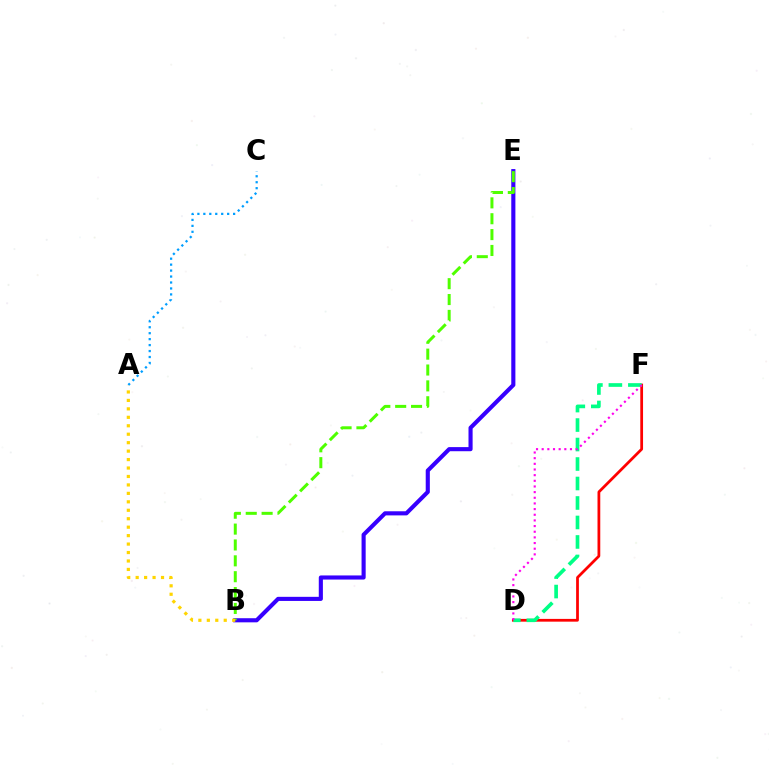{('A', 'C'): [{'color': '#009eff', 'line_style': 'dotted', 'thickness': 1.62}], ('B', 'E'): [{'color': '#3700ff', 'line_style': 'solid', 'thickness': 2.96}, {'color': '#4fff00', 'line_style': 'dashed', 'thickness': 2.16}], ('A', 'B'): [{'color': '#ffd500', 'line_style': 'dotted', 'thickness': 2.3}], ('D', 'F'): [{'color': '#ff0000', 'line_style': 'solid', 'thickness': 1.99}, {'color': '#00ff86', 'line_style': 'dashed', 'thickness': 2.65}, {'color': '#ff00ed', 'line_style': 'dotted', 'thickness': 1.54}]}